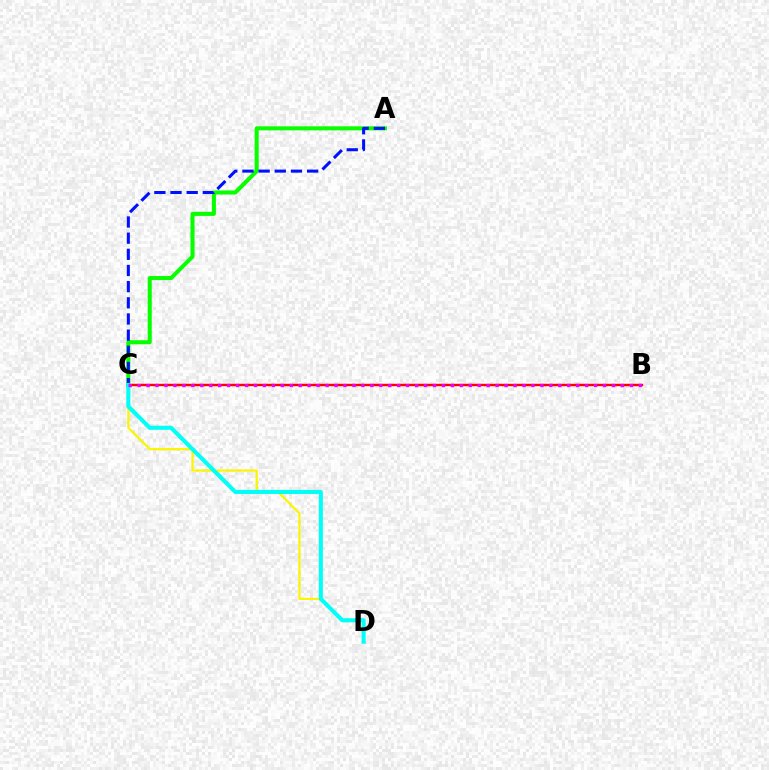{('A', 'C'): [{'color': '#08ff00', 'line_style': 'solid', 'thickness': 2.91}, {'color': '#0010ff', 'line_style': 'dashed', 'thickness': 2.2}], ('C', 'D'): [{'color': '#fcf500', 'line_style': 'solid', 'thickness': 1.59}, {'color': '#00fff6', 'line_style': 'solid', 'thickness': 2.93}], ('B', 'C'): [{'color': '#ff0000', 'line_style': 'solid', 'thickness': 1.73}, {'color': '#ee00ff', 'line_style': 'dotted', 'thickness': 2.43}]}